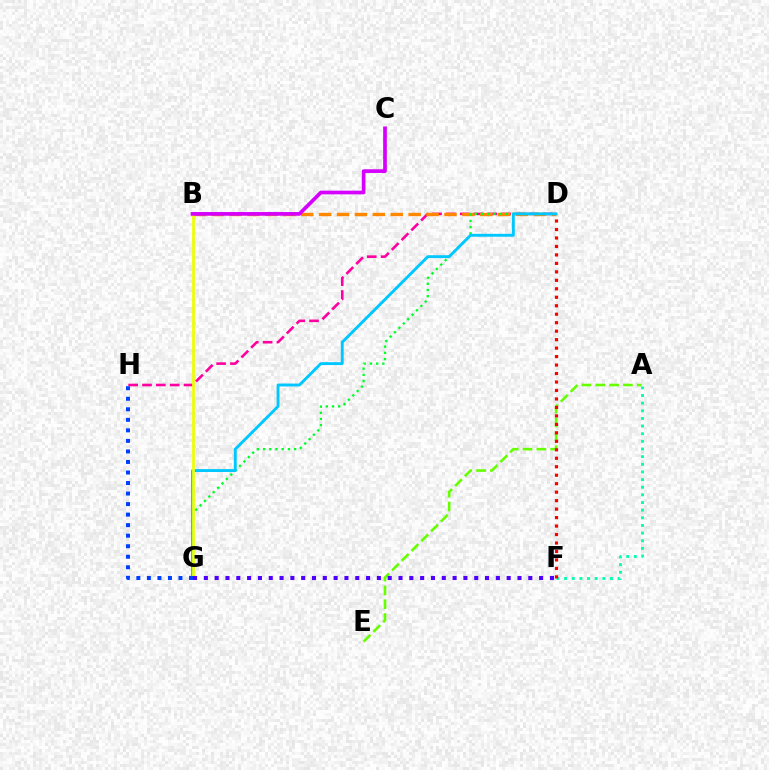{('A', 'E'): [{'color': '#66ff00', 'line_style': 'dashed', 'thickness': 1.88}], ('D', 'H'): [{'color': '#ff00a0', 'line_style': 'dashed', 'thickness': 1.88}], ('B', 'D'): [{'color': '#ff8800', 'line_style': 'dashed', 'thickness': 2.43}], ('D', 'G'): [{'color': '#00ff27', 'line_style': 'dotted', 'thickness': 1.68}, {'color': '#00c7ff', 'line_style': 'solid', 'thickness': 2.08}], ('B', 'G'): [{'color': '#eeff00', 'line_style': 'solid', 'thickness': 1.96}], ('G', 'H'): [{'color': '#003fff', 'line_style': 'dotted', 'thickness': 2.86}], ('B', 'C'): [{'color': '#d600ff', 'line_style': 'solid', 'thickness': 2.66}], ('F', 'G'): [{'color': '#4f00ff', 'line_style': 'dotted', 'thickness': 2.94}], ('A', 'F'): [{'color': '#00ffaf', 'line_style': 'dotted', 'thickness': 2.08}], ('D', 'F'): [{'color': '#ff0000', 'line_style': 'dotted', 'thickness': 2.3}]}